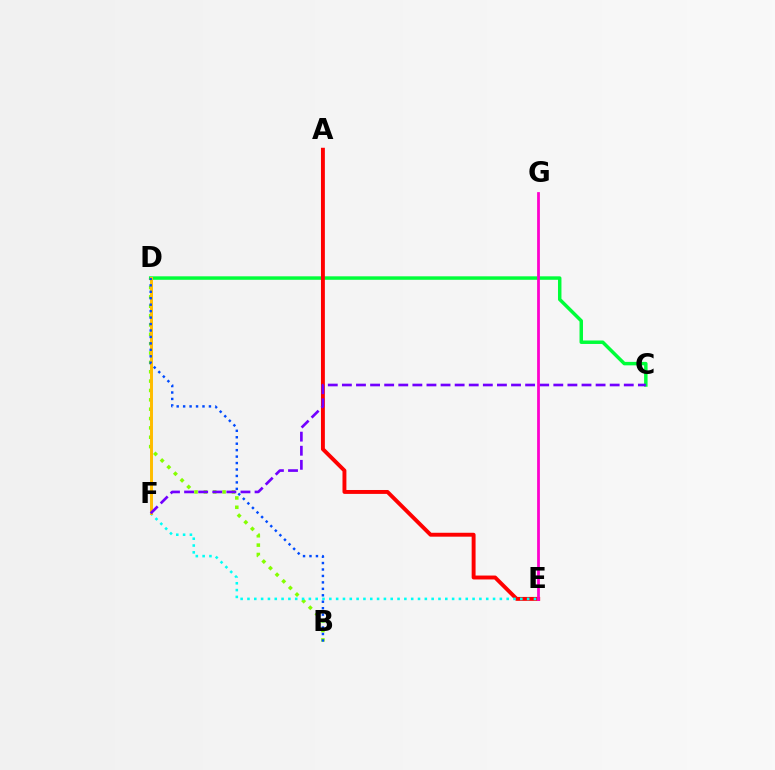{('C', 'D'): [{'color': '#00ff39', 'line_style': 'solid', 'thickness': 2.5}], ('A', 'E'): [{'color': '#ff0000', 'line_style': 'solid', 'thickness': 2.81}], ('B', 'D'): [{'color': '#84ff00', 'line_style': 'dotted', 'thickness': 2.54}, {'color': '#004bff', 'line_style': 'dotted', 'thickness': 1.75}], ('E', 'F'): [{'color': '#00fff6', 'line_style': 'dotted', 'thickness': 1.85}], ('D', 'F'): [{'color': '#ffbd00', 'line_style': 'solid', 'thickness': 2.12}], ('C', 'F'): [{'color': '#7200ff', 'line_style': 'dashed', 'thickness': 1.91}], ('E', 'G'): [{'color': '#ff00cf', 'line_style': 'solid', 'thickness': 1.99}]}